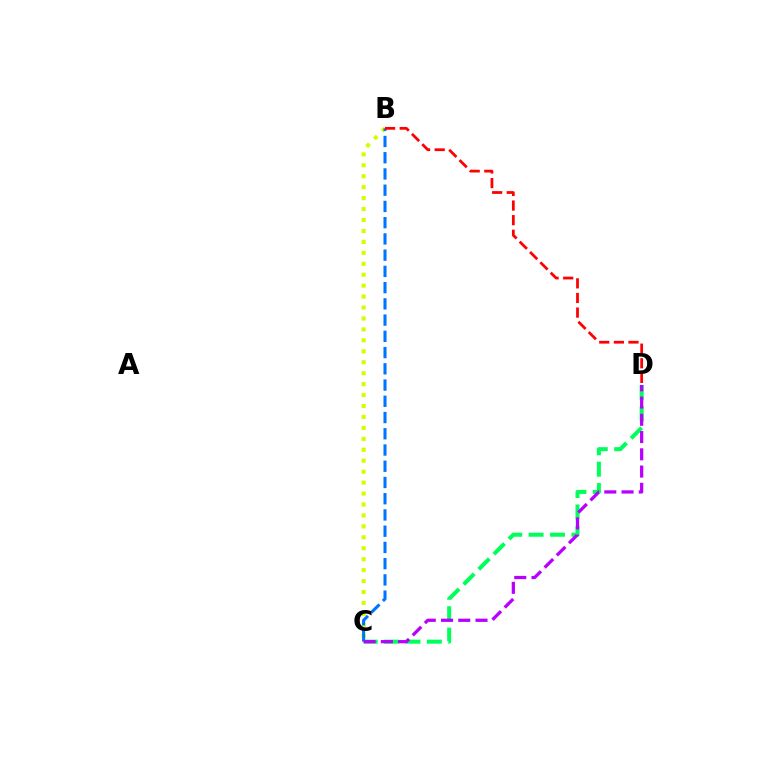{('B', 'C'): [{'color': '#d1ff00', 'line_style': 'dotted', 'thickness': 2.97}, {'color': '#0074ff', 'line_style': 'dashed', 'thickness': 2.21}], ('C', 'D'): [{'color': '#00ff5c', 'line_style': 'dashed', 'thickness': 2.91}, {'color': '#b900ff', 'line_style': 'dashed', 'thickness': 2.34}], ('B', 'D'): [{'color': '#ff0000', 'line_style': 'dashed', 'thickness': 1.99}]}